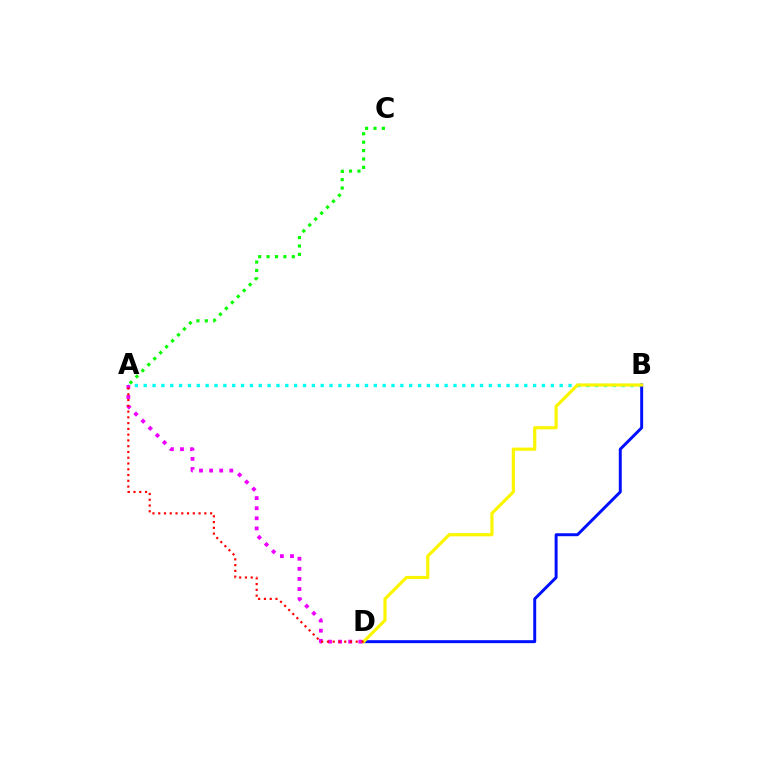{('A', 'B'): [{'color': '#00fff6', 'line_style': 'dotted', 'thickness': 2.4}], ('A', 'C'): [{'color': '#08ff00', 'line_style': 'dotted', 'thickness': 2.28}], ('B', 'D'): [{'color': '#0010ff', 'line_style': 'solid', 'thickness': 2.13}, {'color': '#fcf500', 'line_style': 'solid', 'thickness': 2.28}], ('A', 'D'): [{'color': '#ee00ff', 'line_style': 'dotted', 'thickness': 2.74}, {'color': '#ff0000', 'line_style': 'dotted', 'thickness': 1.57}]}